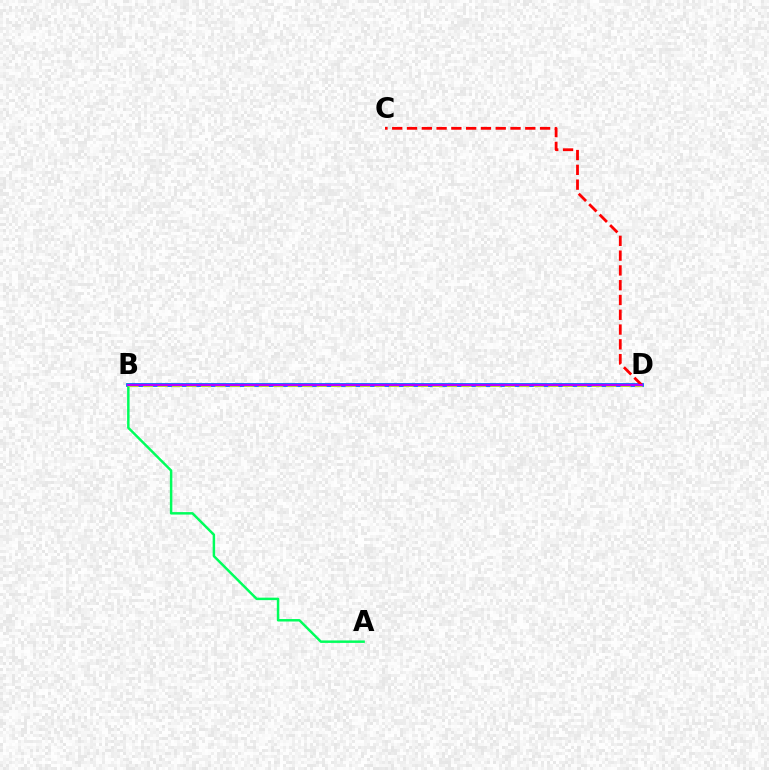{('B', 'D'): [{'color': '#0074ff', 'line_style': 'solid', 'thickness': 2.75}, {'color': '#d1ff00', 'line_style': 'dashed', 'thickness': 1.97}, {'color': '#b900ff', 'line_style': 'solid', 'thickness': 1.61}], ('A', 'B'): [{'color': '#00ff5c', 'line_style': 'solid', 'thickness': 1.78}], ('C', 'D'): [{'color': '#ff0000', 'line_style': 'dashed', 'thickness': 2.01}]}